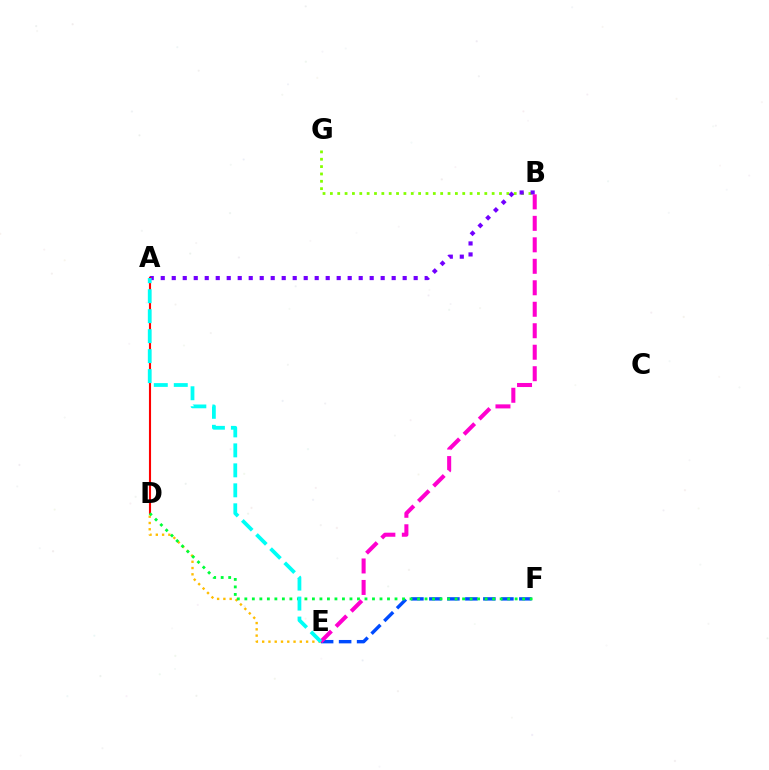{('B', 'G'): [{'color': '#84ff00', 'line_style': 'dotted', 'thickness': 2.0}], ('E', 'F'): [{'color': '#004bff', 'line_style': 'dashed', 'thickness': 2.45}], ('A', 'B'): [{'color': '#7200ff', 'line_style': 'dotted', 'thickness': 2.99}], ('A', 'D'): [{'color': '#ff0000', 'line_style': 'solid', 'thickness': 1.52}], ('D', 'E'): [{'color': '#ffbd00', 'line_style': 'dotted', 'thickness': 1.71}], ('D', 'F'): [{'color': '#00ff39', 'line_style': 'dotted', 'thickness': 2.04}], ('B', 'E'): [{'color': '#ff00cf', 'line_style': 'dashed', 'thickness': 2.92}], ('A', 'E'): [{'color': '#00fff6', 'line_style': 'dashed', 'thickness': 2.71}]}